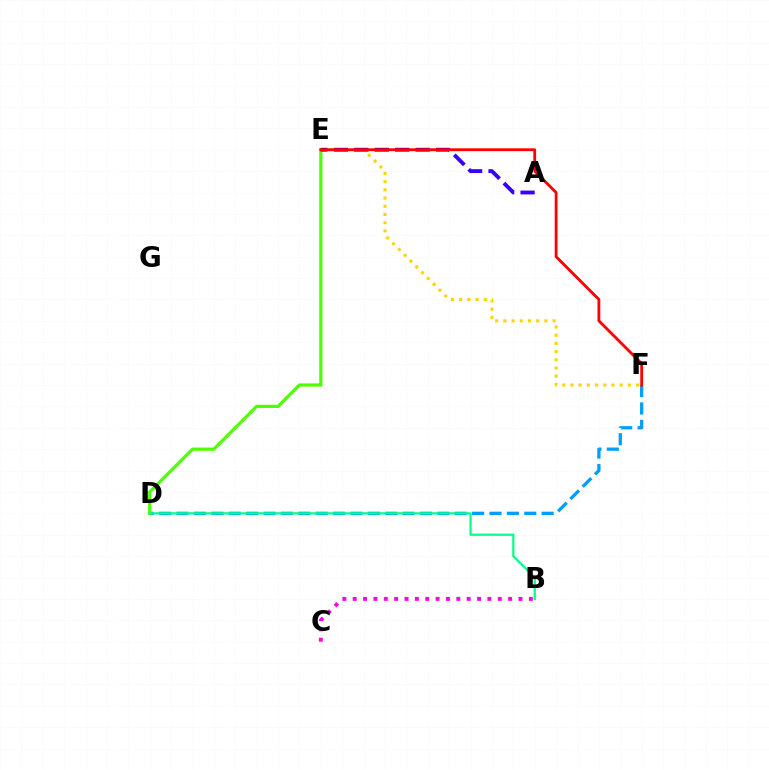{('E', 'F'): [{'color': '#ffd500', 'line_style': 'dotted', 'thickness': 2.23}, {'color': '#ff0000', 'line_style': 'solid', 'thickness': 2.02}], ('D', 'F'): [{'color': '#009eff', 'line_style': 'dashed', 'thickness': 2.36}], ('D', 'E'): [{'color': '#4fff00', 'line_style': 'solid', 'thickness': 2.32}], ('B', 'D'): [{'color': '#00ff86', 'line_style': 'solid', 'thickness': 1.58}], ('A', 'E'): [{'color': '#3700ff', 'line_style': 'dashed', 'thickness': 2.78}], ('B', 'C'): [{'color': '#ff00ed', 'line_style': 'dotted', 'thickness': 2.82}]}